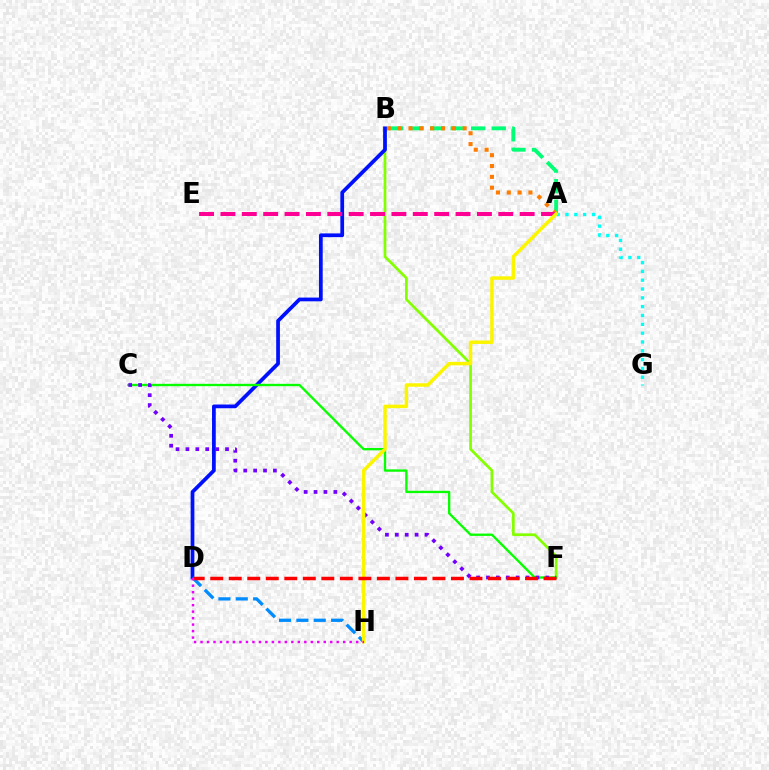{('B', 'F'): [{'color': '#84ff00', 'line_style': 'solid', 'thickness': 1.96}], ('A', 'B'): [{'color': '#00ff74', 'line_style': 'dashed', 'thickness': 2.79}, {'color': '#ff7c00', 'line_style': 'dotted', 'thickness': 2.94}], ('A', 'G'): [{'color': '#00fff6', 'line_style': 'dotted', 'thickness': 2.4}], ('B', 'D'): [{'color': '#0010ff', 'line_style': 'solid', 'thickness': 2.69}], ('C', 'F'): [{'color': '#08ff00', 'line_style': 'solid', 'thickness': 1.68}, {'color': '#7200ff', 'line_style': 'dotted', 'thickness': 2.69}], ('D', 'H'): [{'color': '#008cff', 'line_style': 'dashed', 'thickness': 2.36}, {'color': '#ee00ff', 'line_style': 'dotted', 'thickness': 1.76}], ('A', 'E'): [{'color': '#ff0094', 'line_style': 'dashed', 'thickness': 2.9}], ('A', 'H'): [{'color': '#fcf500', 'line_style': 'solid', 'thickness': 2.51}], ('D', 'F'): [{'color': '#ff0000', 'line_style': 'dashed', 'thickness': 2.52}]}